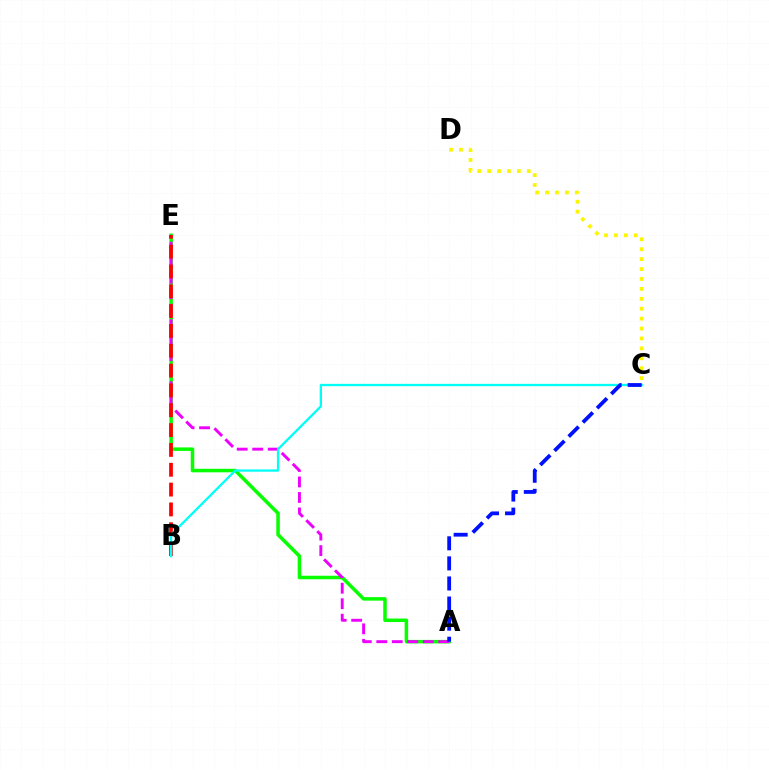{('C', 'D'): [{'color': '#fcf500', 'line_style': 'dotted', 'thickness': 2.69}], ('A', 'E'): [{'color': '#08ff00', 'line_style': 'solid', 'thickness': 2.53}, {'color': '#ee00ff', 'line_style': 'dashed', 'thickness': 2.11}], ('B', 'E'): [{'color': '#ff0000', 'line_style': 'dashed', 'thickness': 2.69}], ('B', 'C'): [{'color': '#00fff6', 'line_style': 'solid', 'thickness': 1.66}], ('A', 'C'): [{'color': '#0010ff', 'line_style': 'dashed', 'thickness': 2.73}]}